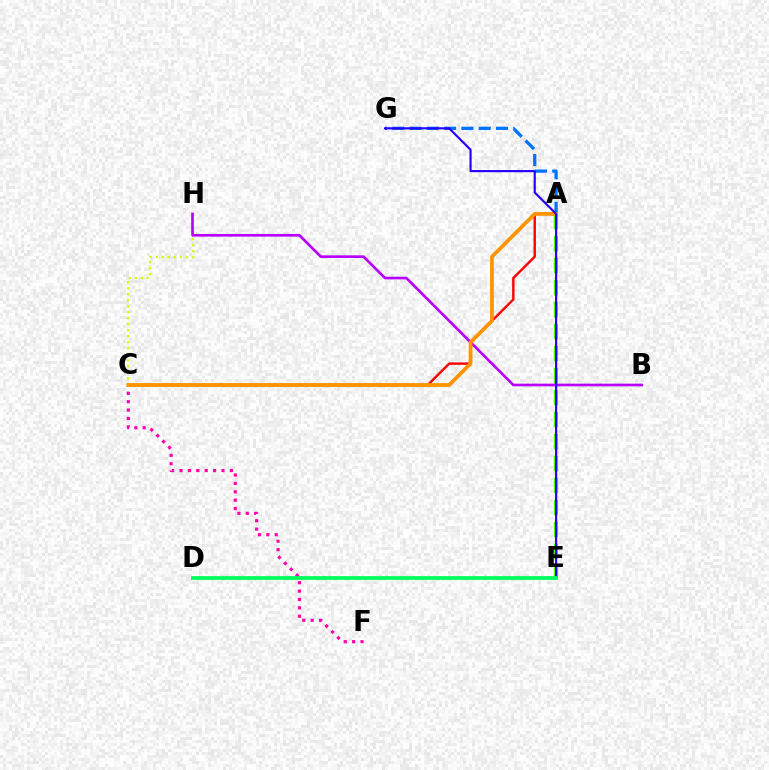{('D', 'E'): [{'color': '#00fff6', 'line_style': 'solid', 'thickness': 1.77}, {'color': '#00ff5c', 'line_style': 'solid', 'thickness': 2.68}], ('A', 'E'): [{'color': '#3dff00', 'line_style': 'dashed', 'thickness': 2.99}], ('C', 'F'): [{'color': '#ff00ac', 'line_style': 'dotted', 'thickness': 2.28}], ('C', 'H'): [{'color': '#d1ff00', 'line_style': 'dotted', 'thickness': 1.63}], ('A', 'C'): [{'color': '#ff0000', 'line_style': 'solid', 'thickness': 1.74}, {'color': '#ff9400', 'line_style': 'solid', 'thickness': 2.71}], ('A', 'G'): [{'color': '#0074ff', 'line_style': 'dashed', 'thickness': 2.35}], ('B', 'H'): [{'color': '#b900ff', 'line_style': 'solid', 'thickness': 1.92}], ('E', 'G'): [{'color': '#2500ff', 'line_style': 'solid', 'thickness': 1.55}]}